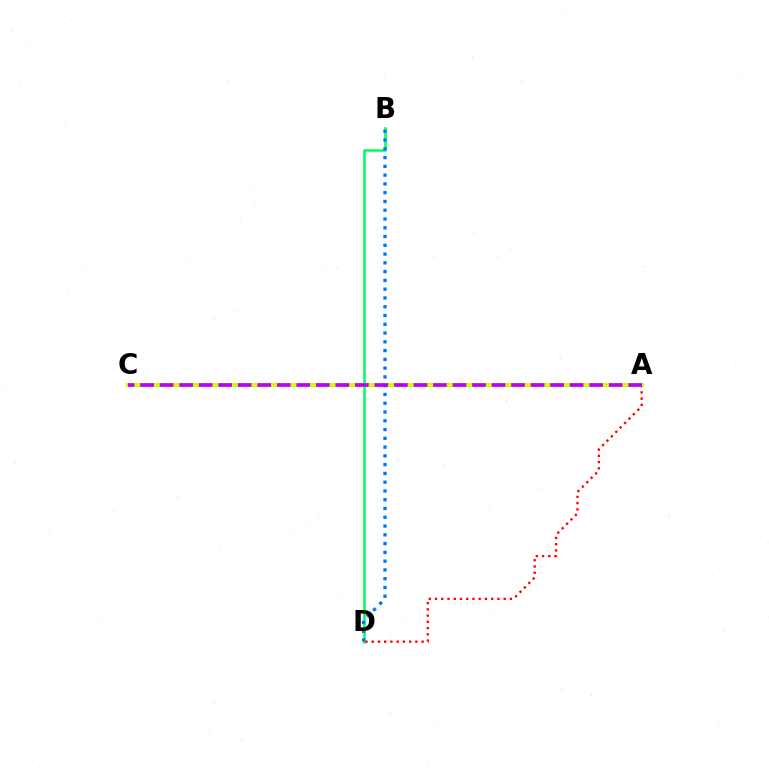{('B', 'D'): [{'color': '#00ff5c', 'line_style': 'solid', 'thickness': 1.83}, {'color': '#0074ff', 'line_style': 'dotted', 'thickness': 2.38}], ('A', 'D'): [{'color': '#ff0000', 'line_style': 'dotted', 'thickness': 1.7}], ('A', 'C'): [{'color': '#d1ff00', 'line_style': 'solid', 'thickness': 3.0}, {'color': '#b900ff', 'line_style': 'dashed', 'thickness': 2.65}]}